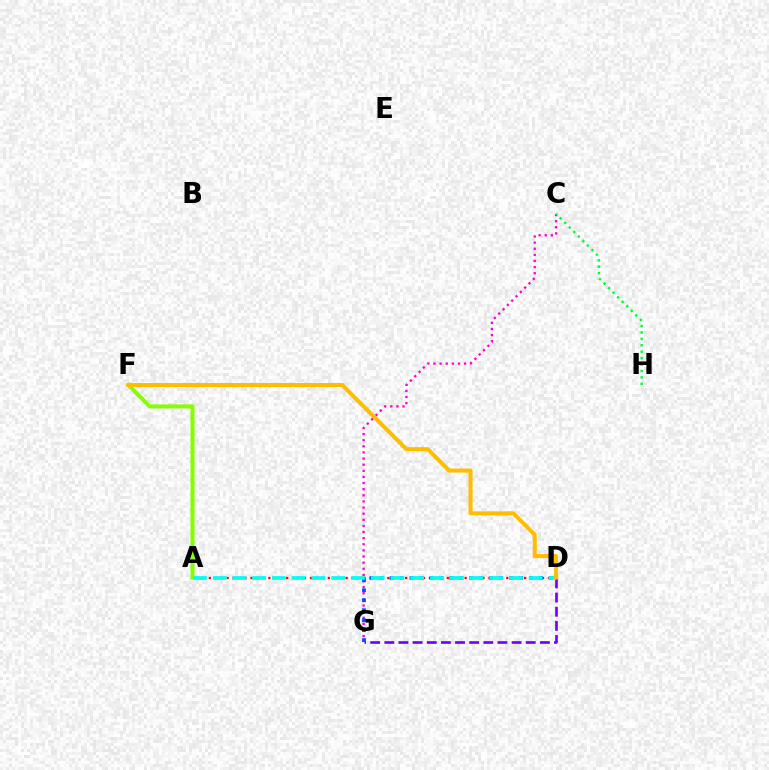{('C', 'G'): [{'color': '#ff00cf', 'line_style': 'dotted', 'thickness': 1.66}], ('A', 'D'): [{'color': '#ff0000', 'line_style': 'dotted', 'thickness': 1.62}, {'color': '#00fff6', 'line_style': 'dashed', 'thickness': 2.68}], ('D', 'G'): [{'color': '#7200ff', 'line_style': 'dashed', 'thickness': 1.92}, {'color': '#004bff', 'line_style': 'dotted', 'thickness': 2.71}], ('A', 'F'): [{'color': '#84ff00', 'line_style': 'solid', 'thickness': 2.88}], ('C', 'H'): [{'color': '#00ff39', 'line_style': 'dotted', 'thickness': 1.74}], ('D', 'F'): [{'color': '#ffbd00', 'line_style': 'solid', 'thickness': 2.89}]}